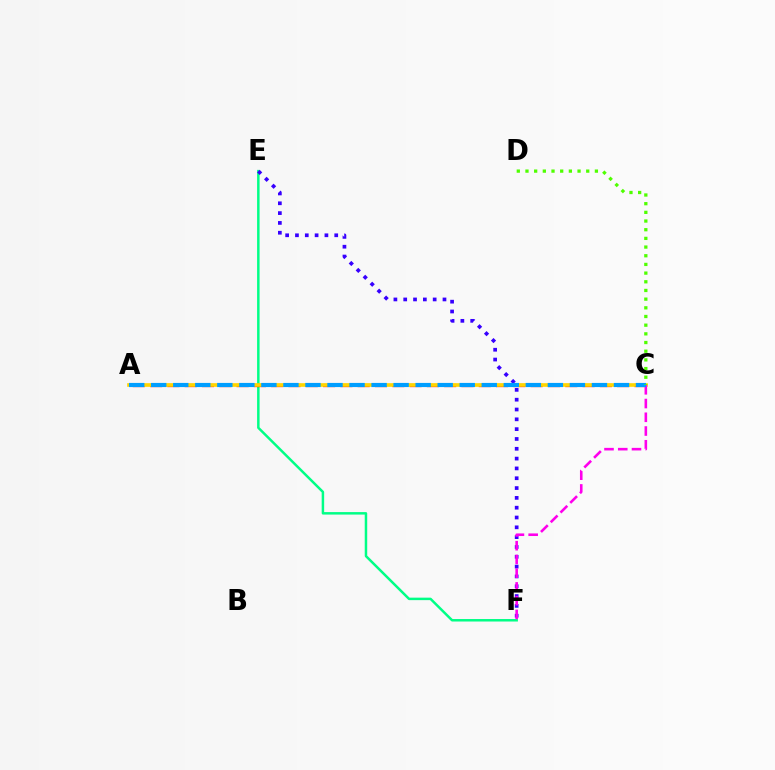{('E', 'F'): [{'color': '#00ff86', 'line_style': 'solid', 'thickness': 1.79}, {'color': '#3700ff', 'line_style': 'dotted', 'thickness': 2.67}], ('A', 'C'): [{'color': '#ff0000', 'line_style': 'dashed', 'thickness': 2.35}, {'color': '#ffd500', 'line_style': 'solid', 'thickness': 2.63}, {'color': '#009eff', 'line_style': 'dashed', 'thickness': 2.99}], ('C', 'F'): [{'color': '#ff00ed', 'line_style': 'dashed', 'thickness': 1.87}], ('C', 'D'): [{'color': '#4fff00', 'line_style': 'dotted', 'thickness': 2.36}]}